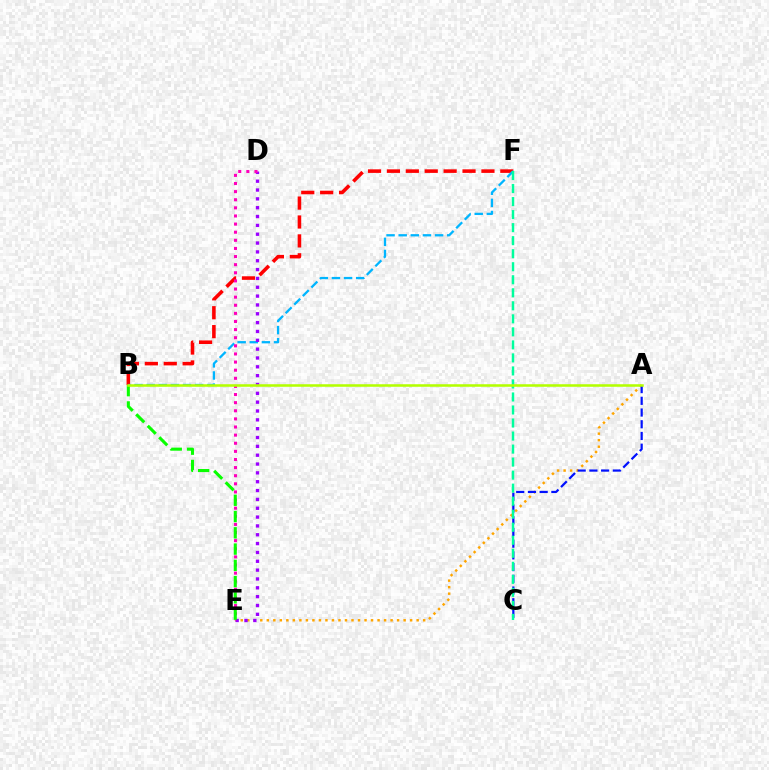{('B', 'F'): [{'color': '#ff0000', 'line_style': 'dashed', 'thickness': 2.57}, {'color': '#00b5ff', 'line_style': 'dashed', 'thickness': 1.65}], ('A', 'E'): [{'color': '#ffa500', 'line_style': 'dotted', 'thickness': 1.77}], ('A', 'C'): [{'color': '#0010ff', 'line_style': 'dashed', 'thickness': 1.59}], ('D', 'E'): [{'color': '#9b00ff', 'line_style': 'dotted', 'thickness': 2.4}, {'color': '#ff00bd', 'line_style': 'dotted', 'thickness': 2.21}], ('C', 'F'): [{'color': '#00ff9d', 'line_style': 'dashed', 'thickness': 1.77}], ('B', 'E'): [{'color': '#08ff00', 'line_style': 'dashed', 'thickness': 2.21}], ('A', 'B'): [{'color': '#b3ff00', 'line_style': 'solid', 'thickness': 1.83}]}